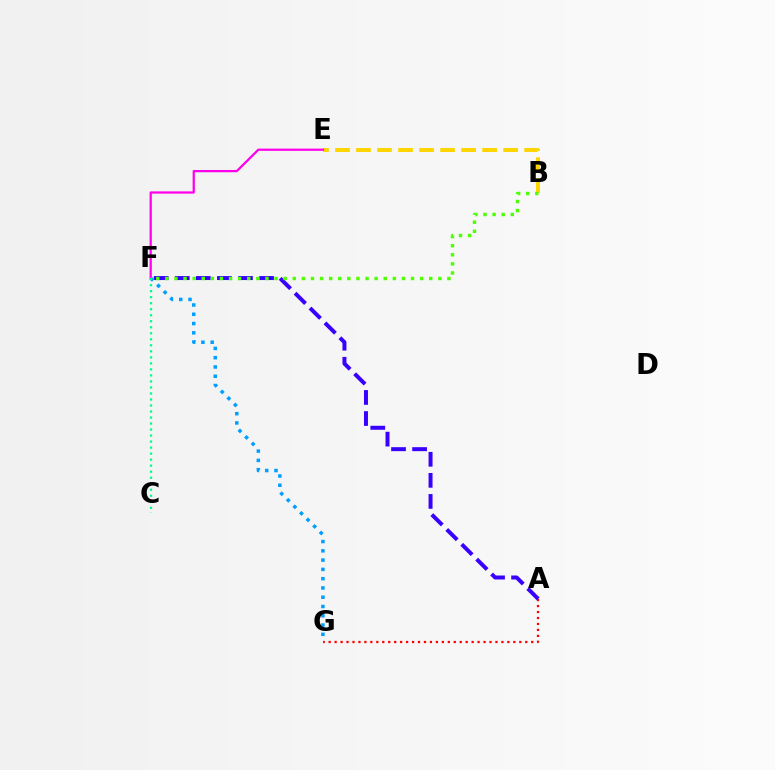{('A', 'G'): [{'color': '#ff0000', 'line_style': 'dotted', 'thickness': 1.62}], ('B', 'E'): [{'color': '#ffd500', 'line_style': 'dashed', 'thickness': 2.85}], ('A', 'F'): [{'color': '#3700ff', 'line_style': 'dashed', 'thickness': 2.86}], ('E', 'F'): [{'color': '#ff00ed', 'line_style': 'solid', 'thickness': 1.62}], ('F', 'G'): [{'color': '#009eff', 'line_style': 'dotted', 'thickness': 2.52}], ('B', 'F'): [{'color': '#4fff00', 'line_style': 'dotted', 'thickness': 2.47}], ('C', 'F'): [{'color': '#00ff86', 'line_style': 'dotted', 'thickness': 1.63}]}